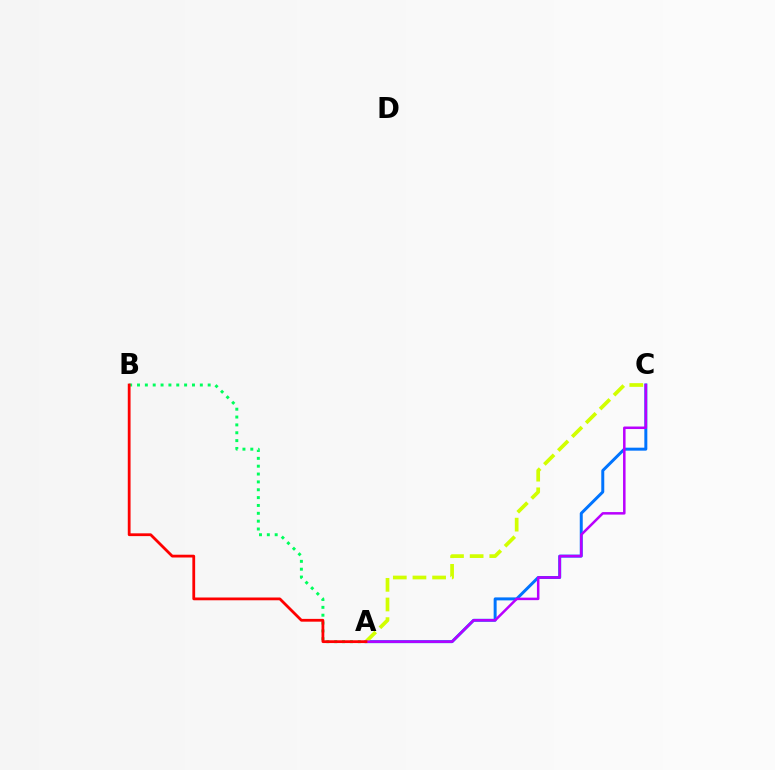{('A', 'B'): [{'color': '#00ff5c', 'line_style': 'dotted', 'thickness': 2.13}, {'color': '#ff0000', 'line_style': 'solid', 'thickness': 2.01}], ('A', 'C'): [{'color': '#0074ff', 'line_style': 'solid', 'thickness': 2.14}, {'color': '#d1ff00', 'line_style': 'dashed', 'thickness': 2.67}, {'color': '#b900ff', 'line_style': 'solid', 'thickness': 1.81}]}